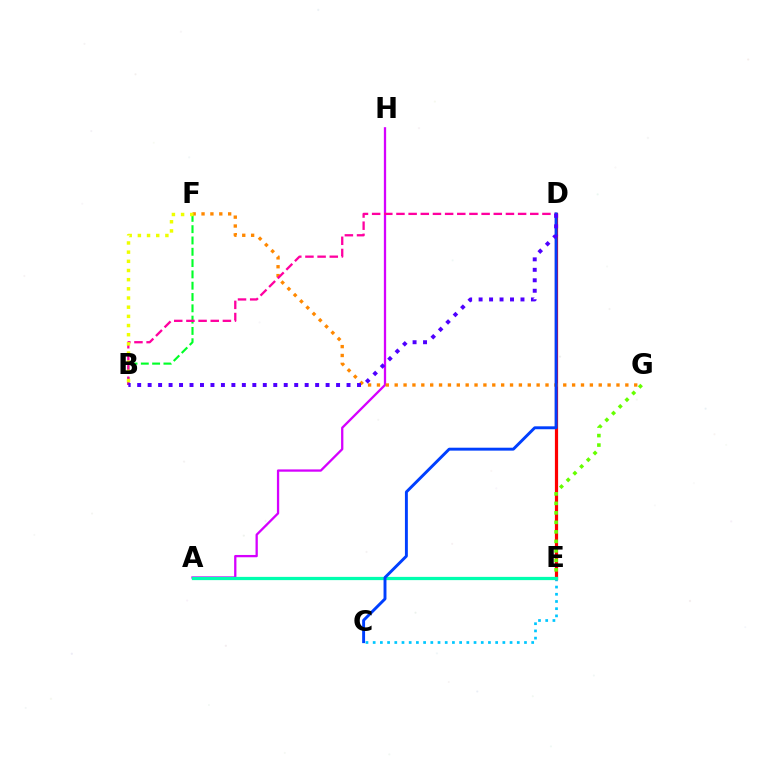{('C', 'E'): [{'color': '#00c7ff', 'line_style': 'dotted', 'thickness': 1.96}], ('D', 'E'): [{'color': '#ff0000', 'line_style': 'solid', 'thickness': 2.31}], ('A', 'H'): [{'color': '#d600ff', 'line_style': 'solid', 'thickness': 1.65}], ('B', 'F'): [{'color': '#00ff27', 'line_style': 'dashed', 'thickness': 1.54}, {'color': '#eeff00', 'line_style': 'dotted', 'thickness': 2.49}], ('F', 'G'): [{'color': '#ff8800', 'line_style': 'dotted', 'thickness': 2.41}], ('A', 'E'): [{'color': '#00ffaf', 'line_style': 'solid', 'thickness': 2.33}], ('B', 'D'): [{'color': '#ff00a0', 'line_style': 'dashed', 'thickness': 1.65}, {'color': '#4f00ff', 'line_style': 'dotted', 'thickness': 2.84}], ('C', 'D'): [{'color': '#003fff', 'line_style': 'solid', 'thickness': 2.1}], ('E', 'G'): [{'color': '#66ff00', 'line_style': 'dotted', 'thickness': 2.58}]}